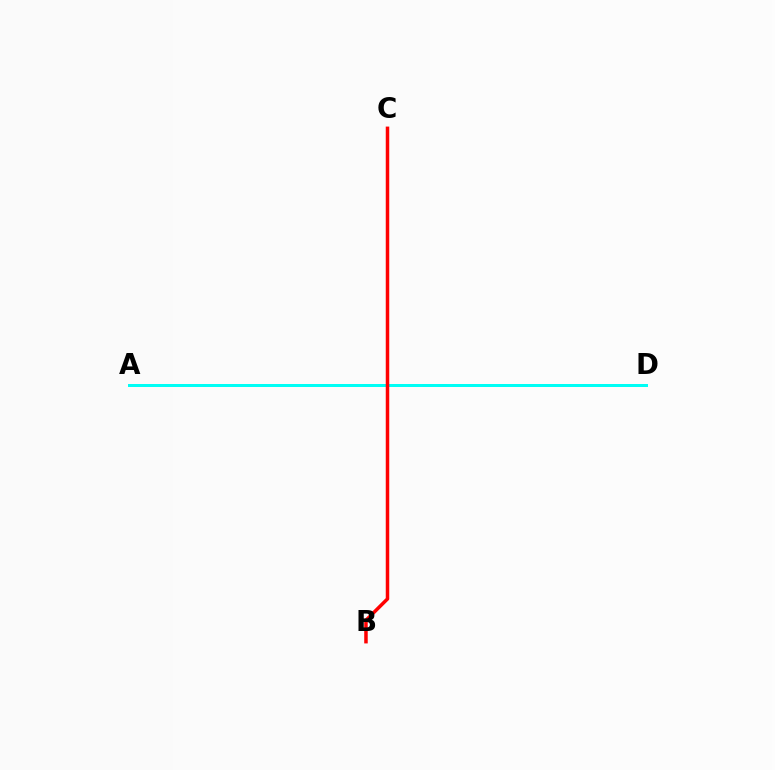{('A', 'D'): [{'color': '#84ff00', 'line_style': 'dashed', 'thickness': 2.06}, {'color': '#7200ff', 'line_style': 'dashed', 'thickness': 1.99}, {'color': '#00fff6', 'line_style': 'solid', 'thickness': 2.15}], ('B', 'C'): [{'color': '#ff0000', 'line_style': 'solid', 'thickness': 2.52}]}